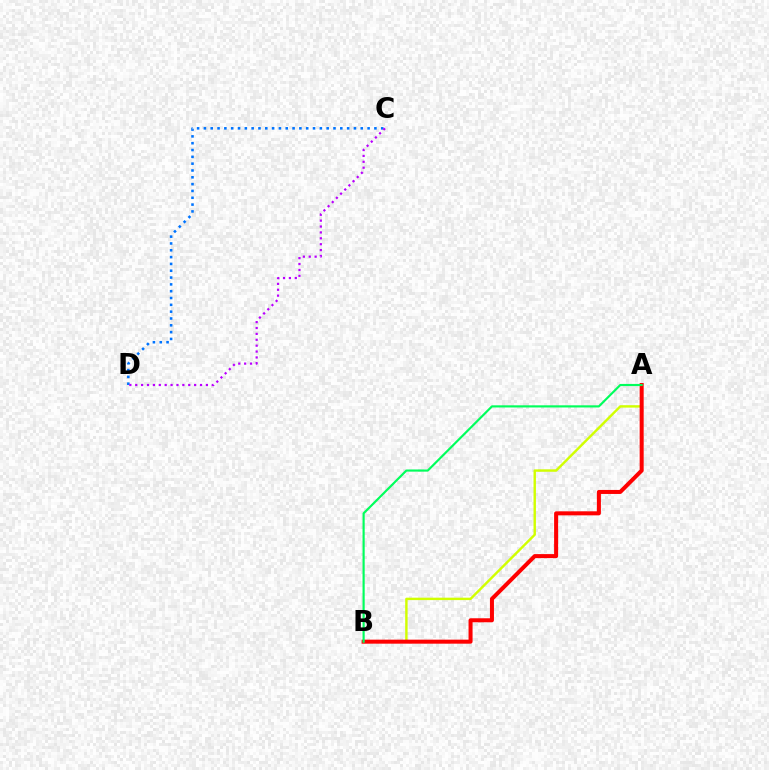{('A', 'B'): [{'color': '#d1ff00', 'line_style': 'solid', 'thickness': 1.74}, {'color': '#ff0000', 'line_style': 'solid', 'thickness': 2.89}, {'color': '#00ff5c', 'line_style': 'solid', 'thickness': 1.55}], ('C', 'D'): [{'color': '#0074ff', 'line_style': 'dotted', 'thickness': 1.85}, {'color': '#b900ff', 'line_style': 'dotted', 'thickness': 1.6}]}